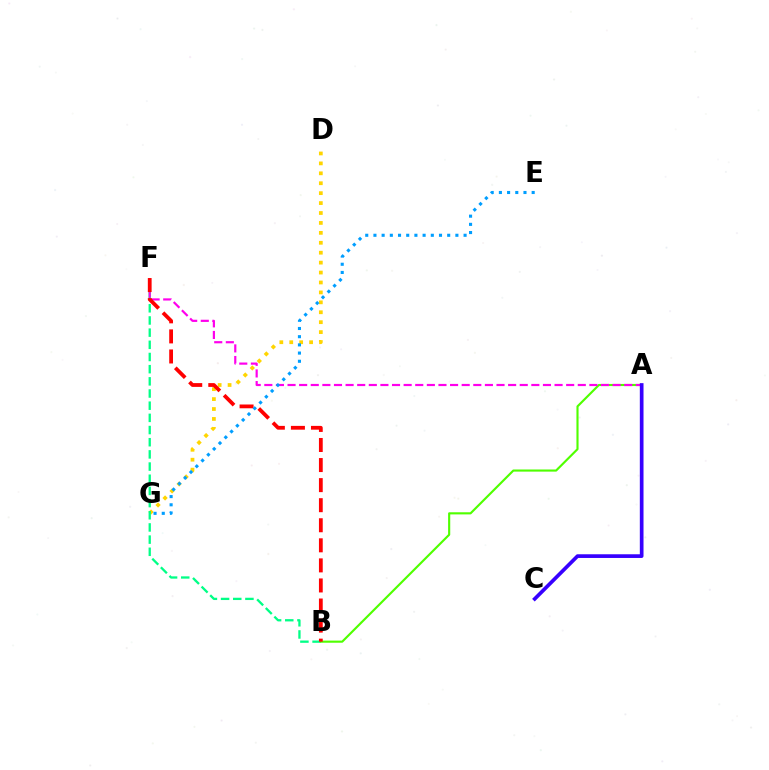{('D', 'G'): [{'color': '#ffd500', 'line_style': 'dotted', 'thickness': 2.7}], ('B', 'F'): [{'color': '#00ff86', 'line_style': 'dashed', 'thickness': 1.65}, {'color': '#ff0000', 'line_style': 'dashed', 'thickness': 2.73}], ('A', 'B'): [{'color': '#4fff00', 'line_style': 'solid', 'thickness': 1.54}], ('A', 'F'): [{'color': '#ff00ed', 'line_style': 'dashed', 'thickness': 1.58}], ('A', 'C'): [{'color': '#3700ff', 'line_style': 'solid', 'thickness': 2.66}], ('E', 'G'): [{'color': '#009eff', 'line_style': 'dotted', 'thickness': 2.23}]}